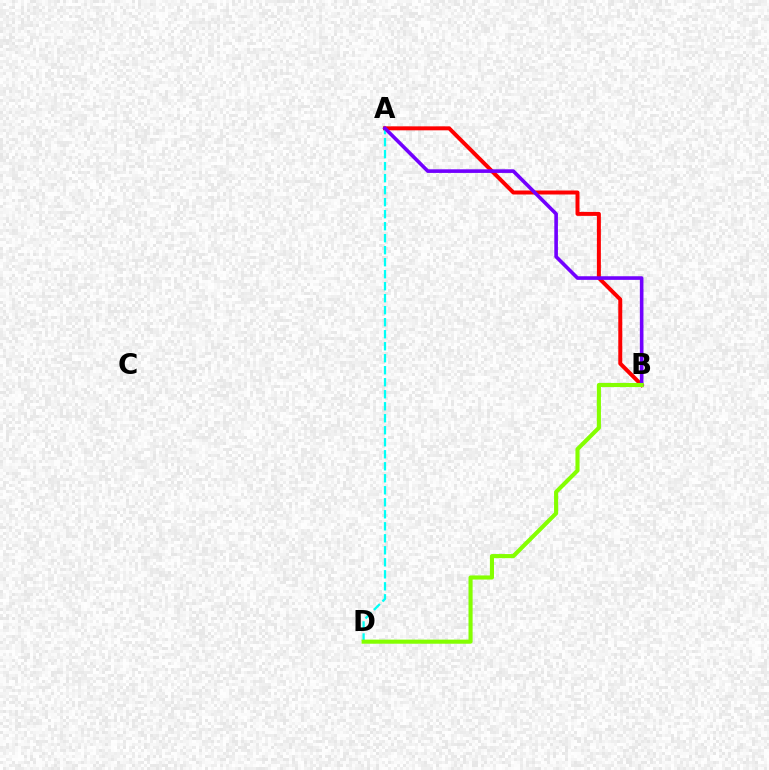{('A', 'B'): [{'color': '#ff0000', 'line_style': 'solid', 'thickness': 2.86}, {'color': '#7200ff', 'line_style': 'solid', 'thickness': 2.6}], ('A', 'D'): [{'color': '#00fff6', 'line_style': 'dashed', 'thickness': 1.63}], ('B', 'D'): [{'color': '#84ff00', 'line_style': 'solid', 'thickness': 2.95}]}